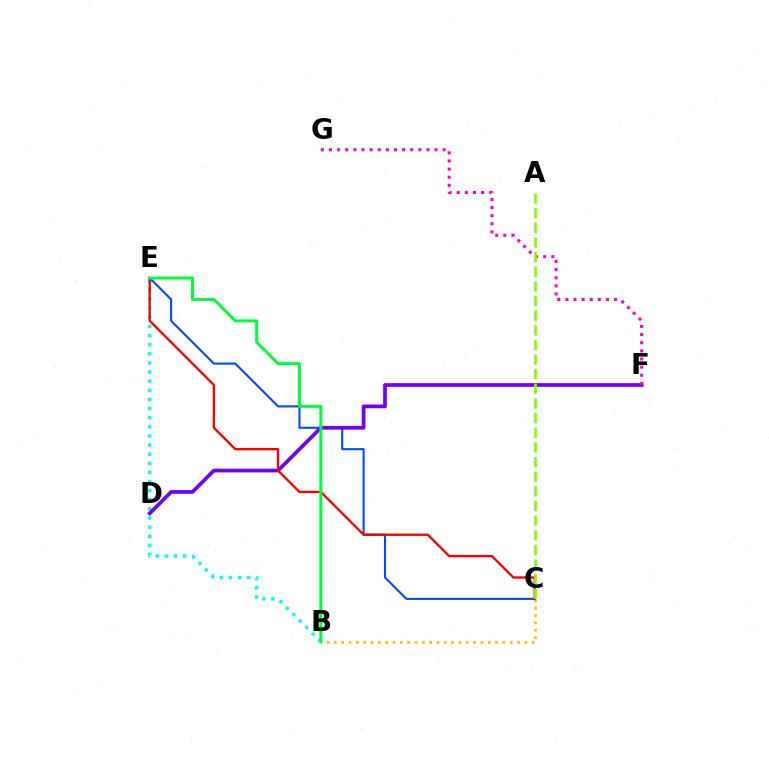{('B', 'C'): [{'color': '#ffbd00', 'line_style': 'dotted', 'thickness': 1.99}], ('B', 'E'): [{'color': '#00fff6', 'line_style': 'dotted', 'thickness': 2.48}, {'color': '#00ff39', 'line_style': 'solid', 'thickness': 2.14}], ('C', 'E'): [{'color': '#004bff', 'line_style': 'solid', 'thickness': 1.52}, {'color': '#ff0000', 'line_style': 'solid', 'thickness': 1.69}], ('D', 'F'): [{'color': '#7200ff', 'line_style': 'solid', 'thickness': 2.68}], ('F', 'G'): [{'color': '#ff00cf', 'line_style': 'dotted', 'thickness': 2.21}], ('A', 'C'): [{'color': '#84ff00', 'line_style': 'dashed', 'thickness': 1.99}]}